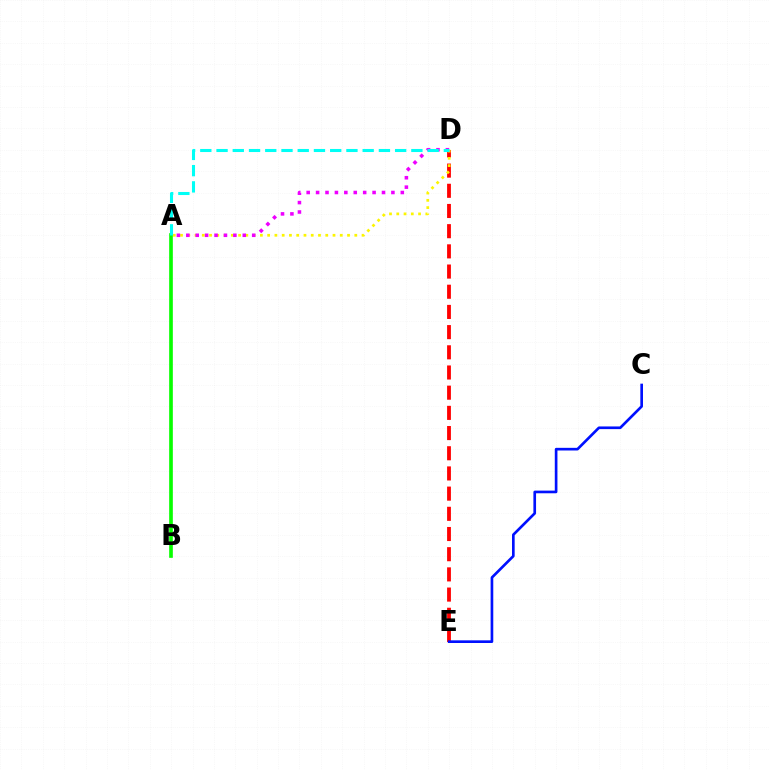{('D', 'E'): [{'color': '#ff0000', 'line_style': 'dashed', 'thickness': 2.74}], ('A', 'D'): [{'color': '#fcf500', 'line_style': 'dotted', 'thickness': 1.97}, {'color': '#ee00ff', 'line_style': 'dotted', 'thickness': 2.56}, {'color': '#00fff6', 'line_style': 'dashed', 'thickness': 2.21}], ('A', 'B'): [{'color': '#08ff00', 'line_style': 'solid', 'thickness': 2.64}], ('C', 'E'): [{'color': '#0010ff', 'line_style': 'solid', 'thickness': 1.92}]}